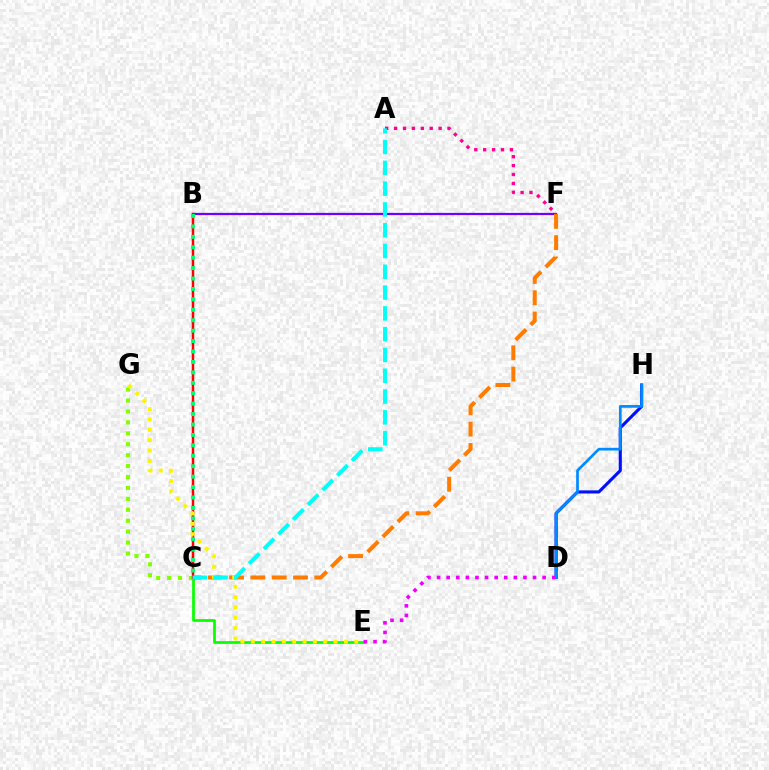{('D', 'H'): [{'color': '#0010ff', 'line_style': 'solid', 'thickness': 2.24}, {'color': '#008cff', 'line_style': 'solid', 'thickness': 1.95}], ('B', 'F'): [{'color': '#7200ff', 'line_style': 'solid', 'thickness': 1.62}], ('C', 'E'): [{'color': '#08ff00', 'line_style': 'solid', 'thickness': 1.96}], ('C', 'F'): [{'color': '#ff7c00', 'line_style': 'dashed', 'thickness': 2.9}], ('C', 'G'): [{'color': '#84ff00', 'line_style': 'dotted', 'thickness': 2.97}], ('B', 'C'): [{'color': '#ff0000', 'line_style': 'solid', 'thickness': 1.78}, {'color': '#00ff74', 'line_style': 'dotted', 'thickness': 2.83}], ('E', 'G'): [{'color': '#fcf500', 'line_style': 'dotted', 'thickness': 2.81}], ('A', 'F'): [{'color': '#ff0094', 'line_style': 'dotted', 'thickness': 2.42}], ('A', 'C'): [{'color': '#00fff6', 'line_style': 'dashed', 'thickness': 2.82}], ('D', 'E'): [{'color': '#ee00ff', 'line_style': 'dotted', 'thickness': 2.61}]}